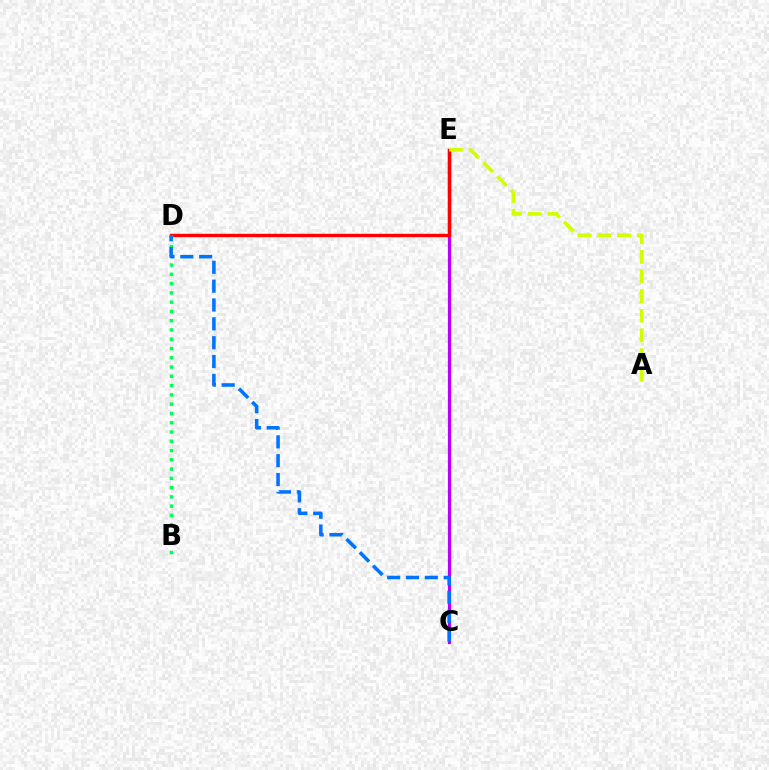{('C', 'E'): [{'color': '#b900ff', 'line_style': 'solid', 'thickness': 2.31}], ('D', 'E'): [{'color': '#ff0000', 'line_style': 'solid', 'thickness': 2.45}], ('B', 'D'): [{'color': '#00ff5c', 'line_style': 'dotted', 'thickness': 2.52}], ('C', 'D'): [{'color': '#0074ff', 'line_style': 'dashed', 'thickness': 2.56}], ('A', 'E'): [{'color': '#d1ff00', 'line_style': 'dashed', 'thickness': 2.67}]}